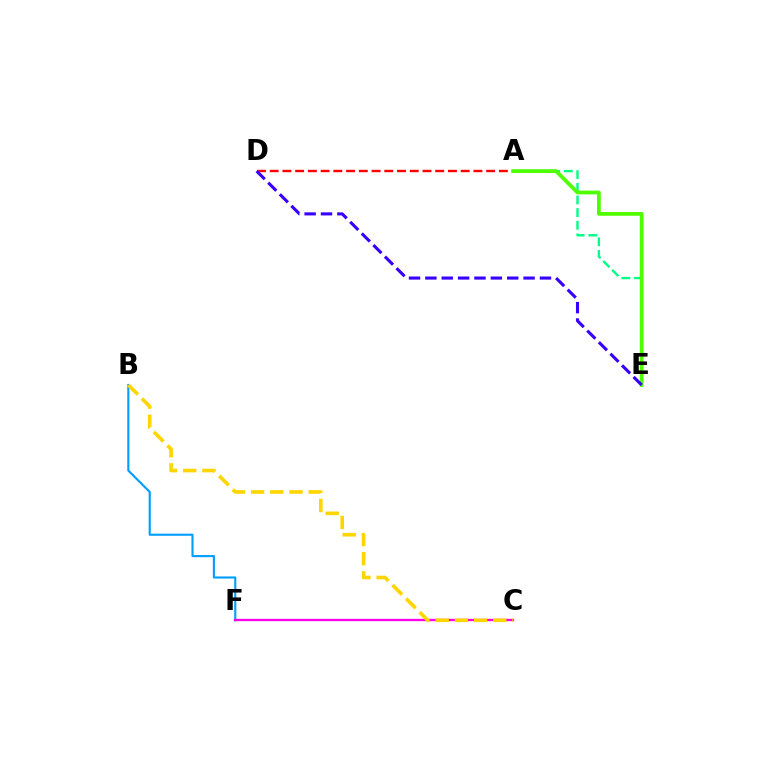{('B', 'F'): [{'color': '#009eff', 'line_style': 'solid', 'thickness': 1.53}], ('A', 'D'): [{'color': '#ff0000', 'line_style': 'dashed', 'thickness': 1.73}], ('A', 'E'): [{'color': '#00ff86', 'line_style': 'dashed', 'thickness': 1.72}, {'color': '#4fff00', 'line_style': 'solid', 'thickness': 2.7}], ('C', 'F'): [{'color': '#ff00ed', 'line_style': 'solid', 'thickness': 1.68}], ('B', 'C'): [{'color': '#ffd500', 'line_style': 'dashed', 'thickness': 2.61}], ('D', 'E'): [{'color': '#3700ff', 'line_style': 'dashed', 'thickness': 2.22}]}